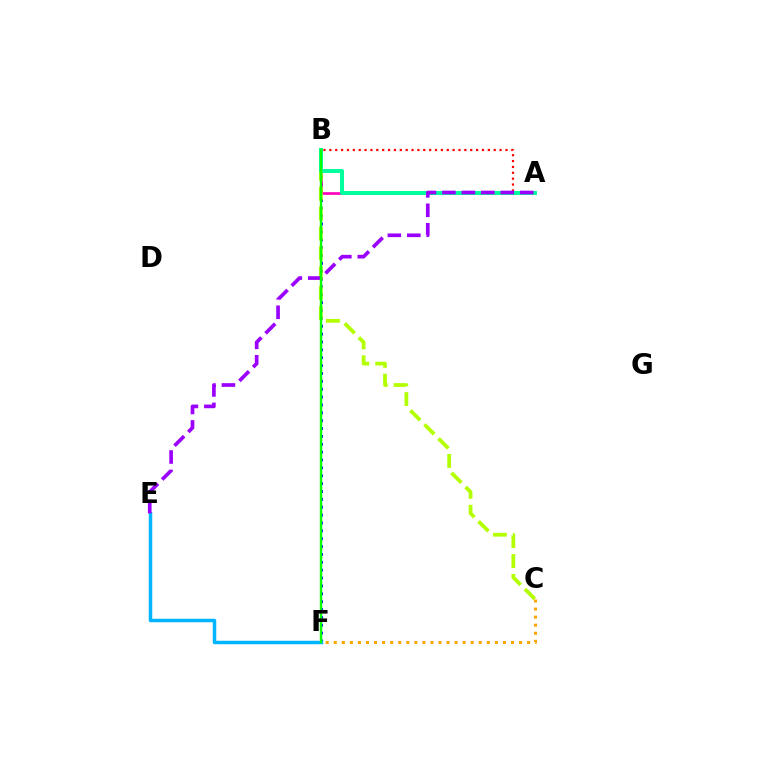{('B', 'F'): [{'color': '#0010ff', 'line_style': 'dotted', 'thickness': 2.14}, {'color': '#08ff00', 'line_style': 'solid', 'thickness': 1.72}], ('A', 'B'): [{'color': '#ff0000', 'line_style': 'dotted', 'thickness': 1.59}, {'color': '#ff00bd', 'line_style': 'solid', 'thickness': 1.92}, {'color': '#00ff9d', 'line_style': 'solid', 'thickness': 2.85}], ('E', 'F'): [{'color': '#00b5ff', 'line_style': 'solid', 'thickness': 2.5}], ('B', 'C'): [{'color': '#b3ff00', 'line_style': 'dashed', 'thickness': 2.7}], ('C', 'F'): [{'color': '#ffa500', 'line_style': 'dotted', 'thickness': 2.19}], ('A', 'E'): [{'color': '#9b00ff', 'line_style': 'dashed', 'thickness': 2.64}]}